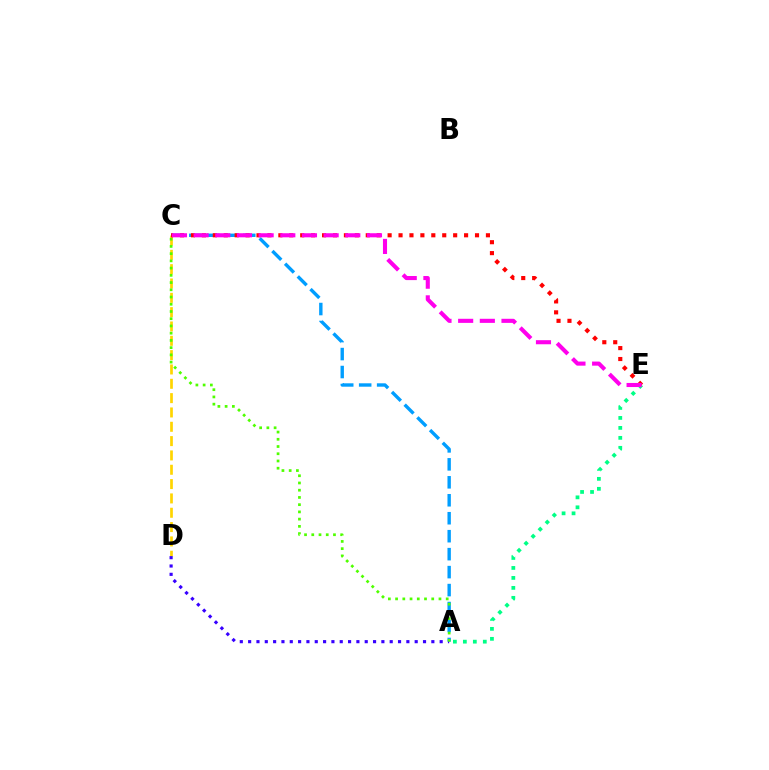{('C', 'D'): [{'color': '#ffd500', 'line_style': 'dashed', 'thickness': 1.95}], ('A', 'E'): [{'color': '#00ff86', 'line_style': 'dotted', 'thickness': 2.71}], ('A', 'C'): [{'color': '#009eff', 'line_style': 'dashed', 'thickness': 2.44}, {'color': '#4fff00', 'line_style': 'dotted', 'thickness': 1.96}], ('C', 'E'): [{'color': '#ff0000', 'line_style': 'dotted', 'thickness': 2.97}, {'color': '#ff00ed', 'line_style': 'dashed', 'thickness': 2.94}], ('A', 'D'): [{'color': '#3700ff', 'line_style': 'dotted', 'thickness': 2.26}]}